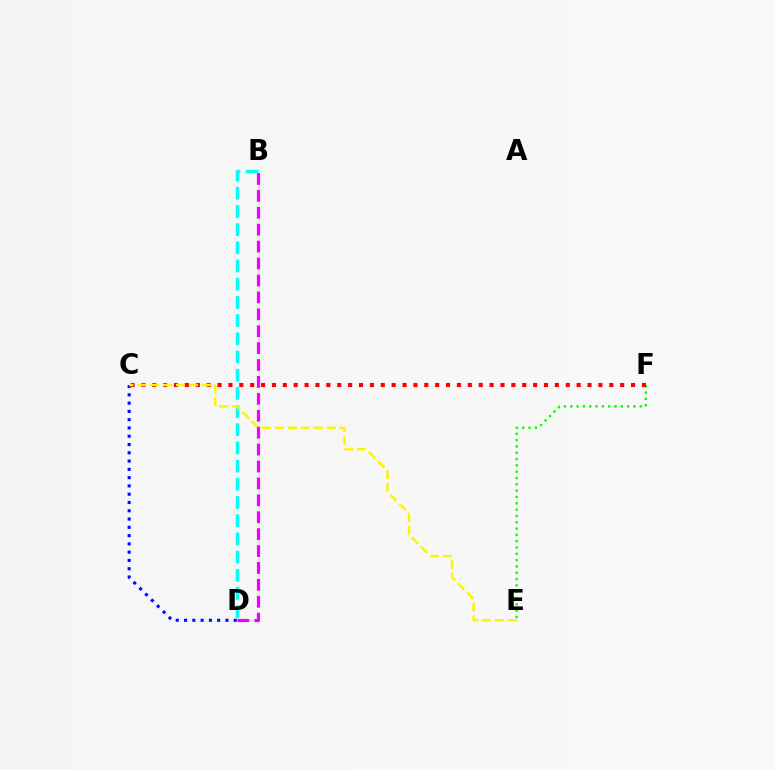{('C', 'D'): [{'color': '#0010ff', 'line_style': 'dotted', 'thickness': 2.25}], ('E', 'F'): [{'color': '#08ff00', 'line_style': 'dotted', 'thickness': 1.72}], ('B', 'D'): [{'color': '#00fff6', 'line_style': 'dashed', 'thickness': 2.47}, {'color': '#ee00ff', 'line_style': 'dashed', 'thickness': 2.3}], ('C', 'F'): [{'color': '#ff0000', 'line_style': 'dotted', 'thickness': 2.96}], ('C', 'E'): [{'color': '#fcf500', 'line_style': 'dashed', 'thickness': 1.76}]}